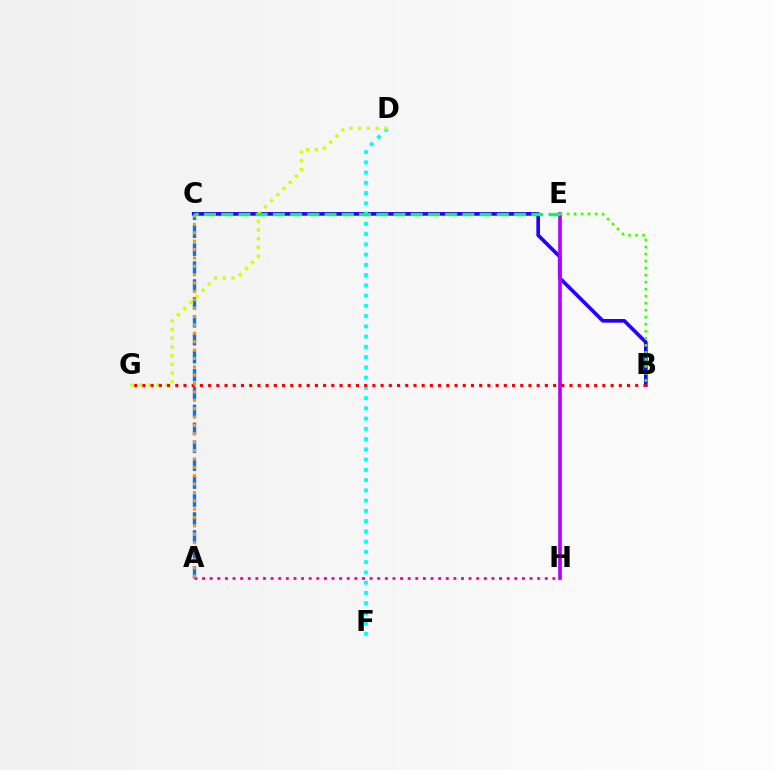{('B', 'C'): [{'color': '#2500ff', 'line_style': 'solid', 'thickness': 2.64}], ('A', 'H'): [{'color': '#ff00ac', 'line_style': 'dotted', 'thickness': 2.07}], ('A', 'C'): [{'color': '#0074ff', 'line_style': 'dashed', 'thickness': 2.43}, {'color': '#ff9400', 'line_style': 'dotted', 'thickness': 2.28}], ('E', 'H'): [{'color': '#b900ff', 'line_style': 'solid', 'thickness': 2.63}], ('D', 'F'): [{'color': '#00fff6', 'line_style': 'dotted', 'thickness': 2.79}], ('B', 'E'): [{'color': '#3dff00', 'line_style': 'dotted', 'thickness': 1.91}], ('D', 'G'): [{'color': '#d1ff00', 'line_style': 'dotted', 'thickness': 2.36}], ('B', 'G'): [{'color': '#ff0000', 'line_style': 'dotted', 'thickness': 2.23}], ('C', 'E'): [{'color': '#00ff5c', 'line_style': 'dashed', 'thickness': 2.34}]}